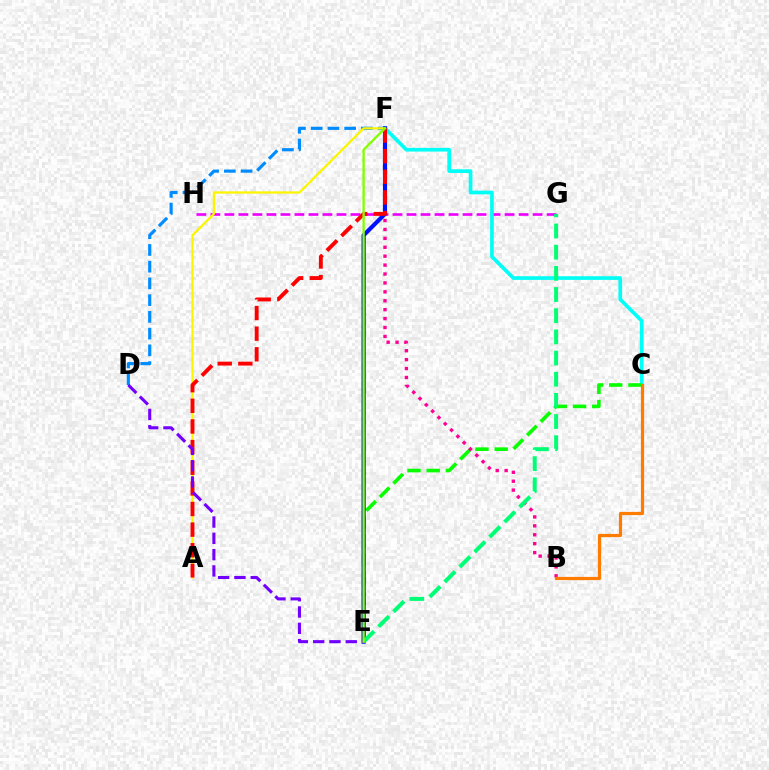{('G', 'H'): [{'color': '#ee00ff', 'line_style': 'dashed', 'thickness': 1.9}], ('C', 'F'): [{'color': '#00fff6', 'line_style': 'solid', 'thickness': 2.65}], ('C', 'E'): [{'color': '#08ff00', 'line_style': 'dashed', 'thickness': 2.61}], ('D', 'F'): [{'color': '#008cff', 'line_style': 'dashed', 'thickness': 2.27}], ('B', 'F'): [{'color': '#ff0094', 'line_style': 'dotted', 'thickness': 2.42}], ('E', 'F'): [{'color': '#0010ff', 'line_style': 'solid', 'thickness': 2.99}, {'color': '#84ff00', 'line_style': 'solid', 'thickness': 1.69}], ('E', 'G'): [{'color': '#00ff74', 'line_style': 'dashed', 'thickness': 2.88}], ('A', 'F'): [{'color': '#fcf500', 'line_style': 'solid', 'thickness': 1.62}, {'color': '#ff0000', 'line_style': 'dashed', 'thickness': 2.8}], ('B', 'C'): [{'color': '#ff7c00', 'line_style': 'solid', 'thickness': 2.31}], ('D', 'E'): [{'color': '#7200ff', 'line_style': 'dashed', 'thickness': 2.21}]}